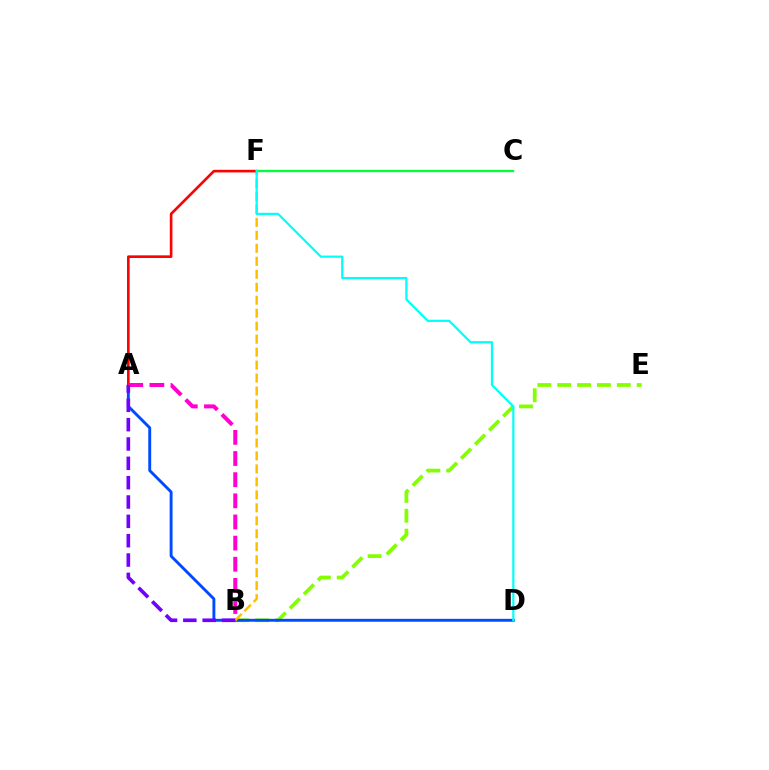{('B', 'E'): [{'color': '#84ff00', 'line_style': 'dashed', 'thickness': 2.7}], ('A', 'D'): [{'color': '#004bff', 'line_style': 'solid', 'thickness': 2.09}], ('B', 'F'): [{'color': '#ffbd00', 'line_style': 'dashed', 'thickness': 1.76}], ('A', 'F'): [{'color': '#ff0000', 'line_style': 'solid', 'thickness': 1.9}], ('C', 'F'): [{'color': '#00ff39', 'line_style': 'solid', 'thickness': 1.66}], ('D', 'F'): [{'color': '#00fff6', 'line_style': 'solid', 'thickness': 1.58}], ('A', 'B'): [{'color': '#ff00cf', 'line_style': 'dashed', 'thickness': 2.87}, {'color': '#7200ff', 'line_style': 'dashed', 'thickness': 2.63}]}